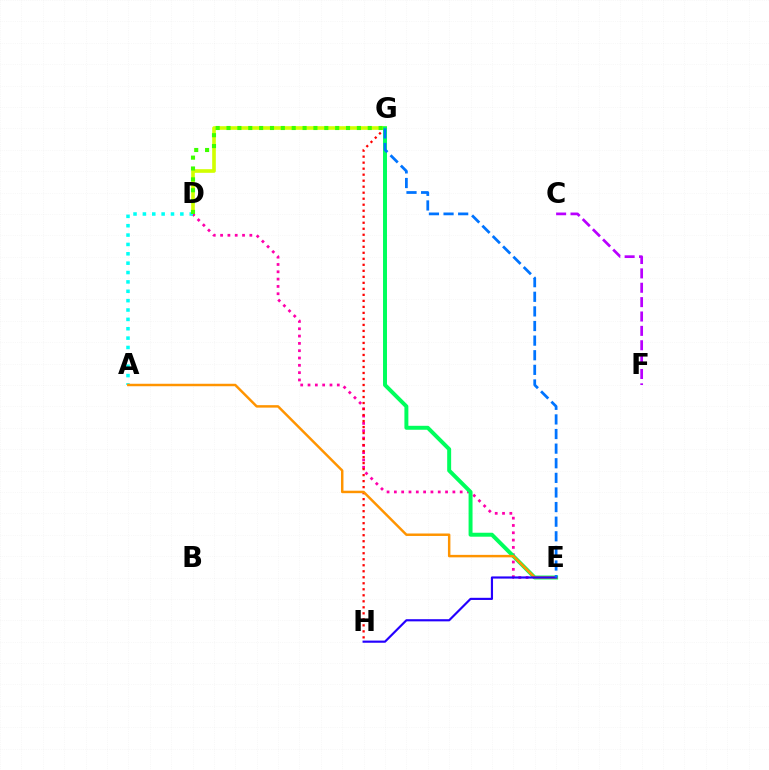{('D', 'G'): [{'color': '#d1ff00', 'line_style': 'solid', 'thickness': 2.62}, {'color': '#3dff00', 'line_style': 'dotted', 'thickness': 2.95}], ('D', 'E'): [{'color': '#ff00ac', 'line_style': 'dotted', 'thickness': 1.99}], ('A', 'D'): [{'color': '#00fff6', 'line_style': 'dotted', 'thickness': 2.55}], ('G', 'H'): [{'color': '#ff0000', 'line_style': 'dotted', 'thickness': 1.63}], ('C', 'F'): [{'color': '#b900ff', 'line_style': 'dashed', 'thickness': 1.95}], ('E', 'G'): [{'color': '#00ff5c', 'line_style': 'solid', 'thickness': 2.85}, {'color': '#0074ff', 'line_style': 'dashed', 'thickness': 1.98}], ('A', 'E'): [{'color': '#ff9400', 'line_style': 'solid', 'thickness': 1.78}], ('E', 'H'): [{'color': '#2500ff', 'line_style': 'solid', 'thickness': 1.56}]}